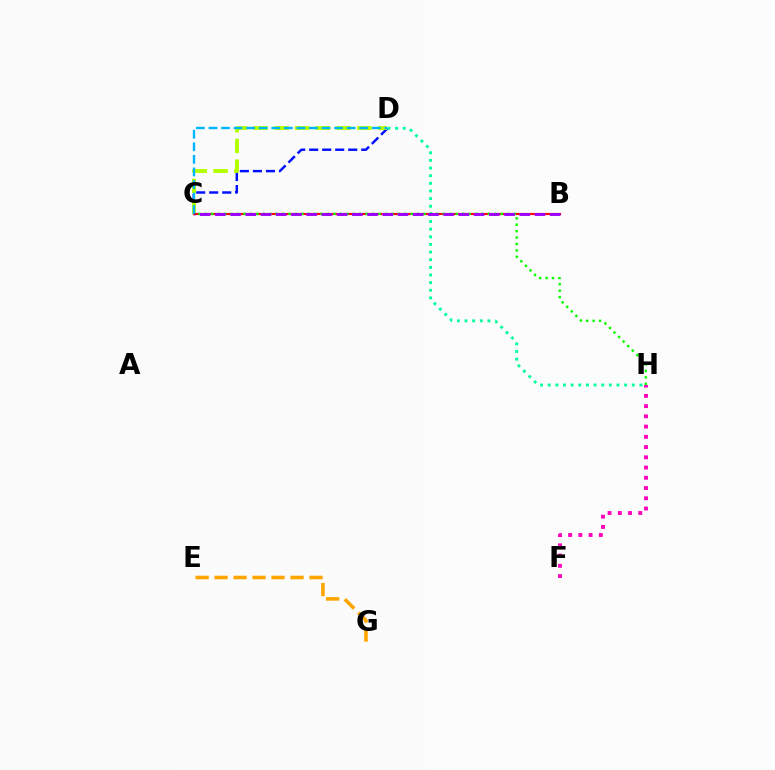{('F', 'H'): [{'color': '#ff00bd', 'line_style': 'dotted', 'thickness': 2.78}], ('C', 'D'): [{'color': '#0010ff', 'line_style': 'dashed', 'thickness': 1.77}, {'color': '#b3ff00', 'line_style': 'dashed', 'thickness': 2.82}, {'color': '#00b5ff', 'line_style': 'dashed', 'thickness': 1.71}], ('E', 'G'): [{'color': '#ffa500', 'line_style': 'dashed', 'thickness': 2.58}], ('B', 'C'): [{'color': '#ff0000', 'line_style': 'solid', 'thickness': 1.55}, {'color': '#9b00ff', 'line_style': 'dashed', 'thickness': 2.07}], ('D', 'H'): [{'color': '#00ff9d', 'line_style': 'dotted', 'thickness': 2.08}], ('C', 'H'): [{'color': '#08ff00', 'line_style': 'dotted', 'thickness': 1.75}]}